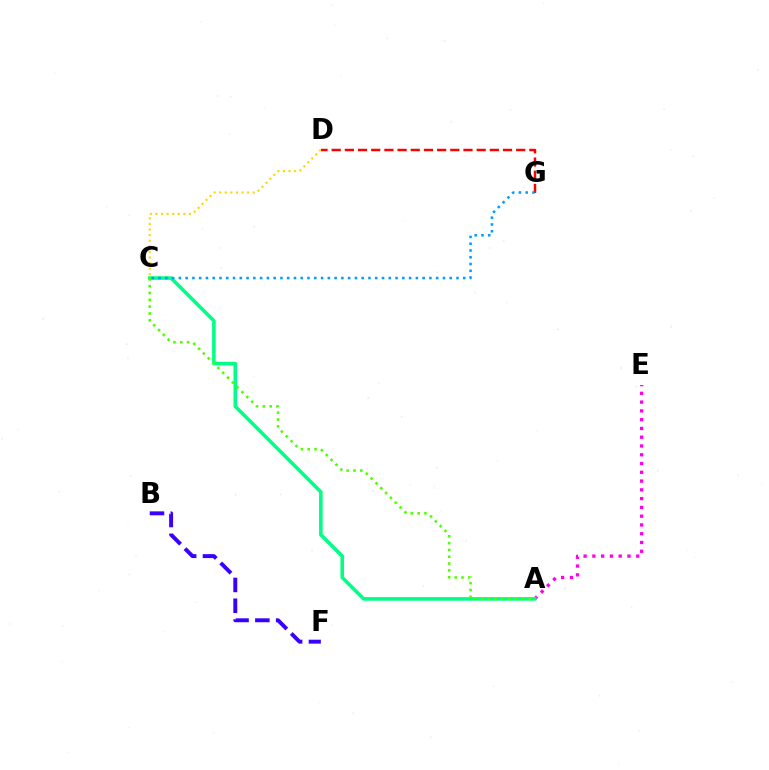{('C', 'D'): [{'color': '#ffd500', 'line_style': 'dotted', 'thickness': 1.52}], ('D', 'G'): [{'color': '#ff0000', 'line_style': 'dashed', 'thickness': 1.79}], ('A', 'E'): [{'color': '#ff00ed', 'line_style': 'dotted', 'thickness': 2.38}], ('B', 'F'): [{'color': '#3700ff', 'line_style': 'dashed', 'thickness': 2.83}], ('A', 'C'): [{'color': '#00ff86', 'line_style': 'solid', 'thickness': 2.57}, {'color': '#4fff00', 'line_style': 'dotted', 'thickness': 1.85}], ('C', 'G'): [{'color': '#009eff', 'line_style': 'dotted', 'thickness': 1.84}]}